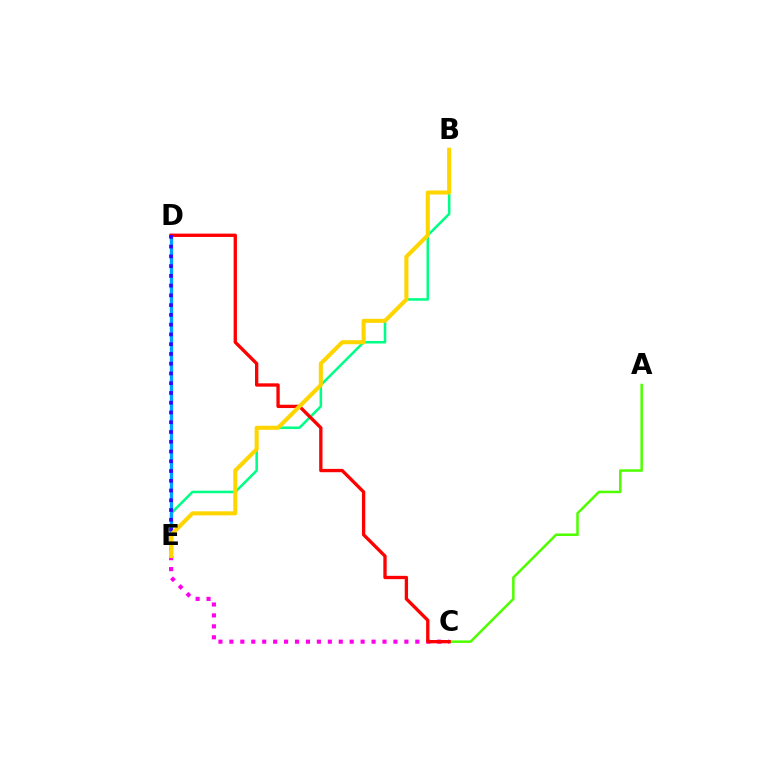{('B', 'E'): [{'color': '#00ff86', 'line_style': 'solid', 'thickness': 1.83}, {'color': '#ffd500', 'line_style': 'solid', 'thickness': 2.92}], ('D', 'E'): [{'color': '#009eff', 'line_style': 'solid', 'thickness': 2.39}, {'color': '#3700ff', 'line_style': 'dotted', 'thickness': 2.65}], ('C', 'E'): [{'color': '#ff00ed', 'line_style': 'dotted', 'thickness': 2.97}], ('A', 'C'): [{'color': '#4fff00', 'line_style': 'solid', 'thickness': 1.82}], ('C', 'D'): [{'color': '#ff0000', 'line_style': 'solid', 'thickness': 2.39}]}